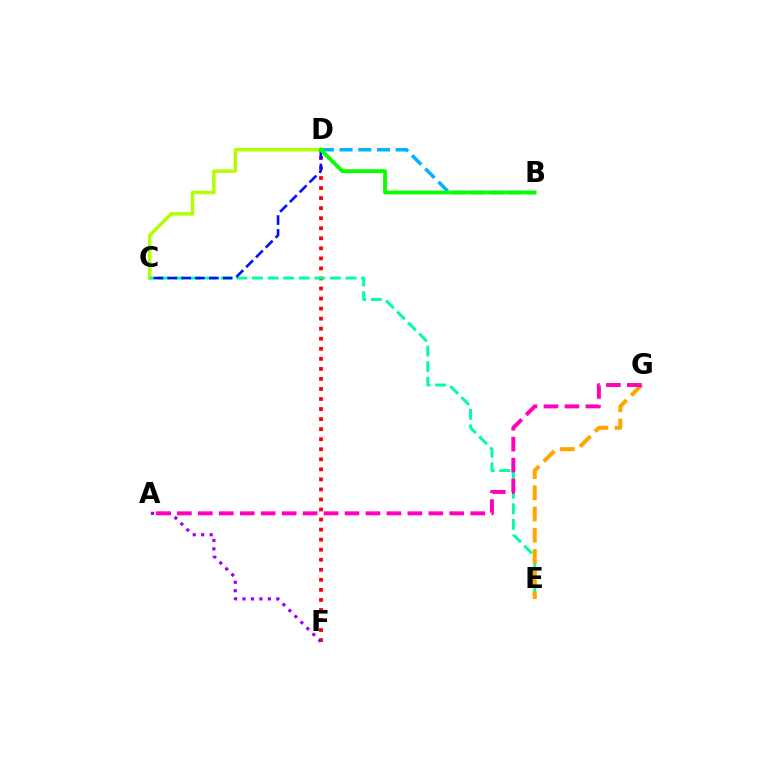{('D', 'F'): [{'color': '#ff0000', 'line_style': 'dotted', 'thickness': 2.73}], ('B', 'D'): [{'color': '#00b5ff', 'line_style': 'dashed', 'thickness': 2.54}, {'color': '#08ff00', 'line_style': 'solid', 'thickness': 2.73}], ('A', 'F'): [{'color': '#9b00ff', 'line_style': 'dotted', 'thickness': 2.3}], ('C', 'D'): [{'color': '#b3ff00', 'line_style': 'solid', 'thickness': 2.51}, {'color': '#0010ff', 'line_style': 'dashed', 'thickness': 1.88}], ('C', 'E'): [{'color': '#00ff9d', 'line_style': 'dashed', 'thickness': 2.12}], ('E', 'G'): [{'color': '#ffa500', 'line_style': 'dashed', 'thickness': 2.88}], ('A', 'G'): [{'color': '#ff00bd', 'line_style': 'dashed', 'thickness': 2.85}]}